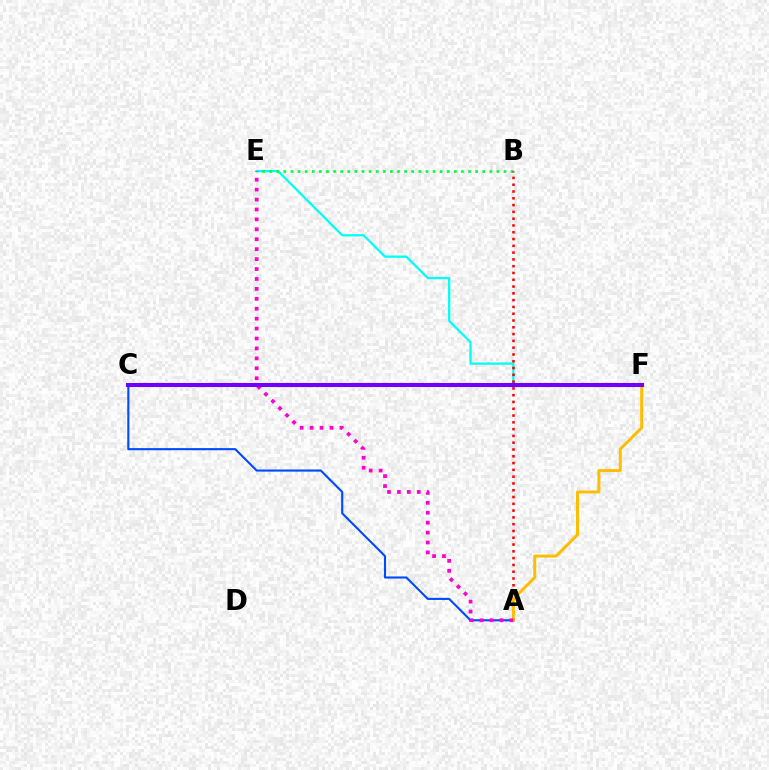{('E', 'F'): [{'color': '#00fff6', 'line_style': 'solid', 'thickness': 1.63}], ('B', 'E'): [{'color': '#00ff39', 'line_style': 'dotted', 'thickness': 1.93}], ('A', 'C'): [{'color': '#004bff', 'line_style': 'solid', 'thickness': 1.52}], ('A', 'B'): [{'color': '#ff0000', 'line_style': 'dotted', 'thickness': 1.84}], ('A', 'F'): [{'color': '#ffbd00', 'line_style': 'solid', 'thickness': 2.13}], ('A', 'E'): [{'color': '#ff00cf', 'line_style': 'dotted', 'thickness': 2.7}], ('C', 'F'): [{'color': '#84ff00', 'line_style': 'solid', 'thickness': 2.55}, {'color': '#7200ff', 'line_style': 'solid', 'thickness': 2.93}]}